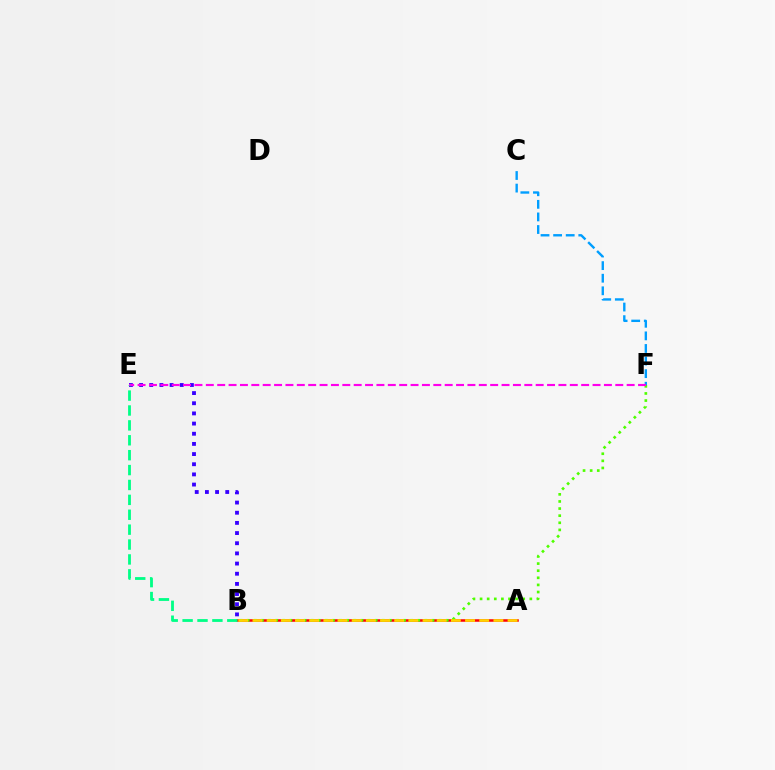{('C', 'F'): [{'color': '#009eff', 'line_style': 'dashed', 'thickness': 1.71}], ('B', 'E'): [{'color': '#3700ff', 'line_style': 'dotted', 'thickness': 2.76}, {'color': '#00ff86', 'line_style': 'dashed', 'thickness': 2.02}], ('A', 'B'): [{'color': '#ff0000', 'line_style': 'solid', 'thickness': 1.81}, {'color': '#ffd500', 'line_style': 'dashed', 'thickness': 1.93}], ('B', 'F'): [{'color': '#4fff00', 'line_style': 'dotted', 'thickness': 1.93}], ('E', 'F'): [{'color': '#ff00ed', 'line_style': 'dashed', 'thickness': 1.55}]}